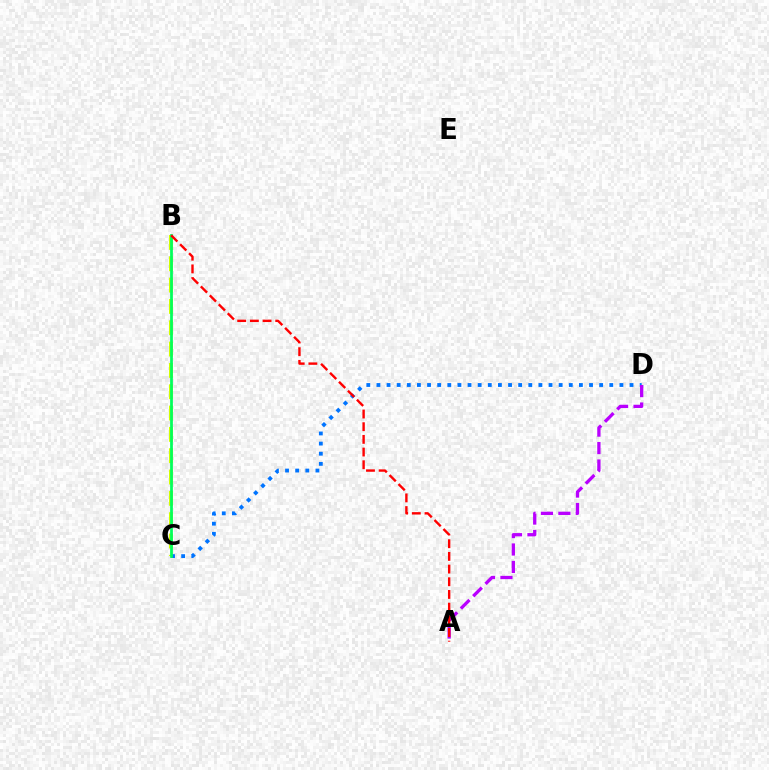{('B', 'C'): [{'color': '#d1ff00', 'line_style': 'dashed', 'thickness': 2.9}, {'color': '#00ff5c', 'line_style': 'solid', 'thickness': 1.98}], ('C', 'D'): [{'color': '#0074ff', 'line_style': 'dotted', 'thickness': 2.75}], ('A', 'D'): [{'color': '#b900ff', 'line_style': 'dashed', 'thickness': 2.37}], ('A', 'B'): [{'color': '#ff0000', 'line_style': 'dashed', 'thickness': 1.72}]}